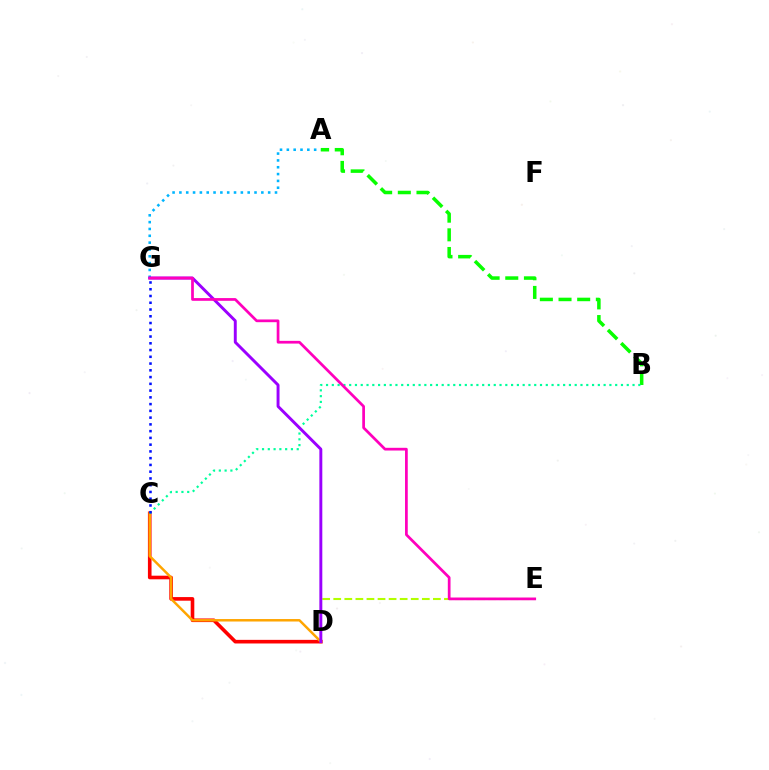{('A', 'G'): [{'color': '#00b5ff', 'line_style': 'dotted', 'thickness': 1.86}], ('C', 'D'): [{'color': '#ff0000', 'line_style': 'solid', 'thickness': 2.6}, {'color': '#ffa500', 'line_style': 'solid', 'thickness': 1.78}], ('A', 'B'): [{'color': '#08ff00', 'line_style': 'dashed', 'thickness': 2.54}], ('D', 'E'): [{'color': '#b3ff00', 'line_style': 'dashed', 'thickness': 1.5}], ('B', 'C'): [{'color': '#00ff9d', 'line_style': 'dotted', 'thickness': 1.57}], ('D', 'G'): [{'color': '#9b00ff', 'line_style': 'solid', 'thickness': 2.11}], ('C', 'G'): [{'color': '#0010ff', 'line_style': 'dotted', 'thickness': 1.84}], ('E', 'G'): [{'color': '#ff00bd', 'line_style': 'solid', 'thickness': 1.96}]}